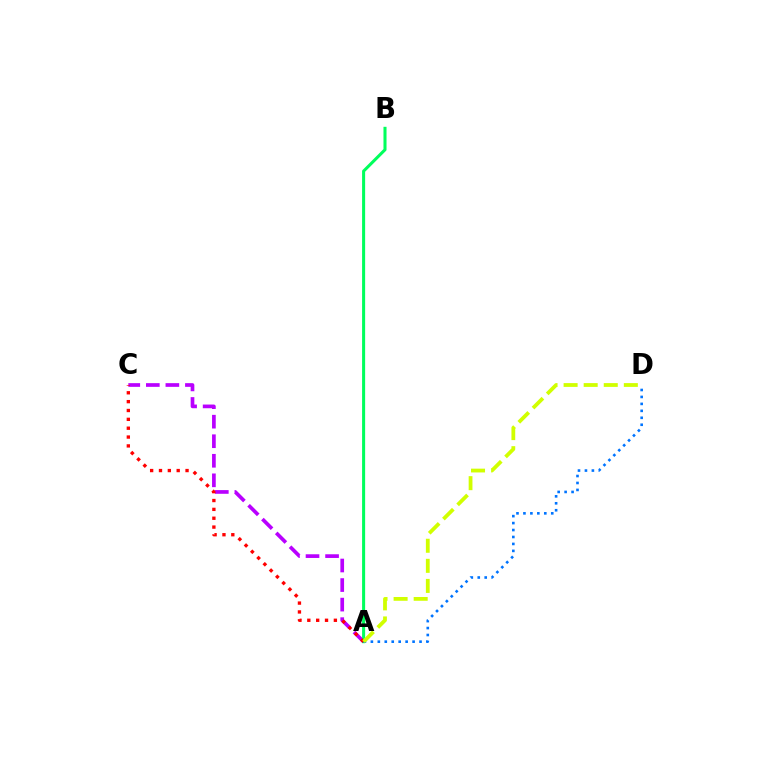{('A', 'C'): [{'color': '#b900ff', 'line_style': 'dashed', 'thickness': 2.66}, {'color': '#ff0000', 'line_style': 'dotted', 'thickness': 2.41}], ('A', 'B'): [{'color': '#00ff5c', 'line_style': 'solid', 'thickness': 2.19}], ('A', 'D'): [{'color': '#0074ff', 'line_style': 'dotted', 'thickness': 1.89}, {'color': '#d1ff00', 'line_style': 'dashed', 'thickness': 2.73}]}